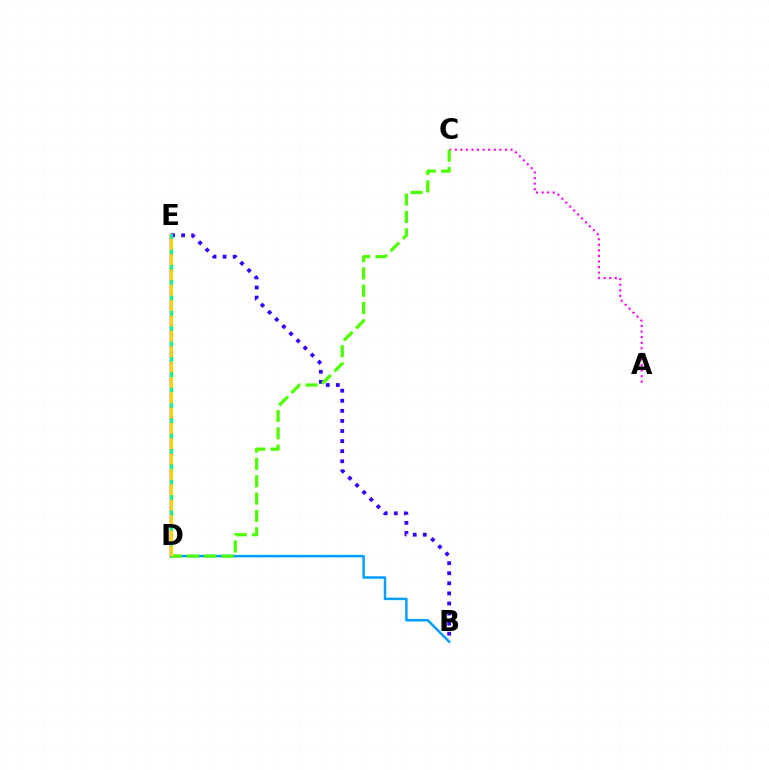{('B', 'E'): [{'color': '#3700ff', 'line_style': 'dotted', 'thickness': 2.74}], ('D', 'E'): [{'color': '#ff0000', 'line_style': 'solid', 'thickness': 1.8}, {'color': '#00ff86', 'line_style': 'solid', 'thickness': 2.19}, {'color': '#ffd500', 'line_style': 'dashed', 'thickness': 2.08}], ('A', 'C'): [{'color': '#ff00ed', 'line_style': 'dotted', 'thickness': 1.51}], ('B', 'D'): [{'color': '#009eff', 'line_style': 'solid', 'thickness': 1.79}], ('C', 'D'): [{'color': '#4fff00', 'line_style': 'dashed', 'thickness': 2.35}]}